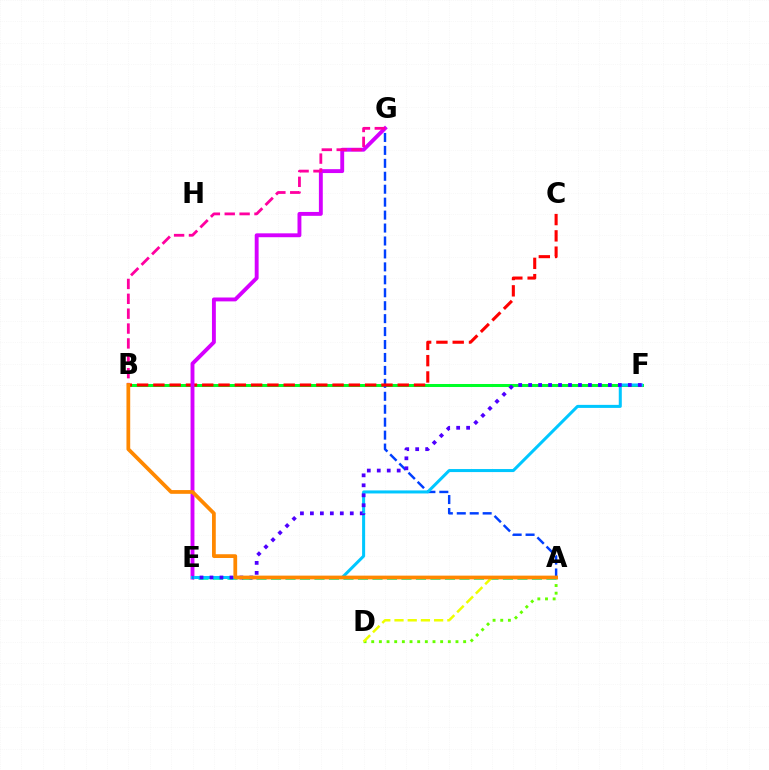{('B', 'F'): [{'color': '#00ff27', 'line_style': 'solid', 'thickness': 2.17}], ('A', 'G'): [{'color': '#003fff', 'line_style': 'dashed', 'thickness': 1.76}], ('A', 'D'): [{'color': '#66ff00', 'line_style': 'dotted', 'thickness': 2.08}, {'color': '#eeff00', 'line_style': 'dashed', 'thickness': 1.8}], ('B', 'C'): [{'color': '#ff0000', 'line_style': 'dashed', 'thickness': 2.21}], ('A', 'E'): [{'color': '#00ffaf', 'line_style': 'dashed', 'thickness': 1.97}], ('E', 'G'): [{'color': '#d600ff', 'line_style': 'solid', 'thickness': 2.8}], ('E', 'F'): [{'color': '#00c7ff', 'line_style': 'solid', 'thickness': 2.18}, {'color': '#4f00ff', 'line_style': 'dotted', 'thickness': 2.71}], ('B', 'G'): [{'color': '#ff00a0', 'line_style': 'dashed', 'thickness': 2.02}], ('A', 'B'): [{'color': '#ff8800', 'line_style': 'solid', 'thickness': 2.7}]}